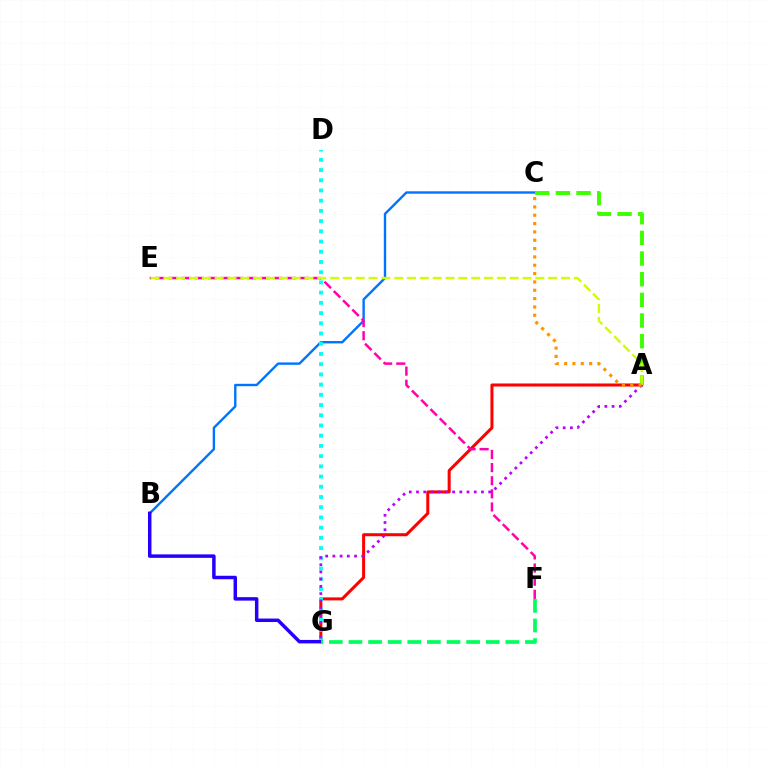{('A', 'G'): [{'color': '#ff0000', 'line_style': 'solid', 'thickness': 2.18}, {'color': '#b900ff', 'line_style': 'dotted', 'thickness': 1.96}], ('B', 'C'): [{'color': '#0074ff', 'line_style': 'solid', 'thickness': 1.72}], ('A', 'C'): [{'color': '#3dff00', 'line_style': 'dashed', 'thickness': 2.81}, {'color': '#ff9400', 'line_style': 'dotted', 'thickness': 2.26}], ('E', 'F'): [{'color': '#ff00ac', 'line_style': 'dashed', 'thickness': 1.78}], ('D', 'G'): [{'color': '#00fff6', 'line_style': 'dotted', 'thickness': 2.78}], ('B', 'G'): [{'color': '#2500ff', 'line_style': 'solid', 'thickness': 2.5}], ('A', 'E'): [{'color': '#d1ff00', 'line_style': 'dashed', 'thickness': 1.74}], ('F', 'G'): [{'color': '#00ff5c', 'line_style': 'dashed', 'thickness': 2.66}]}